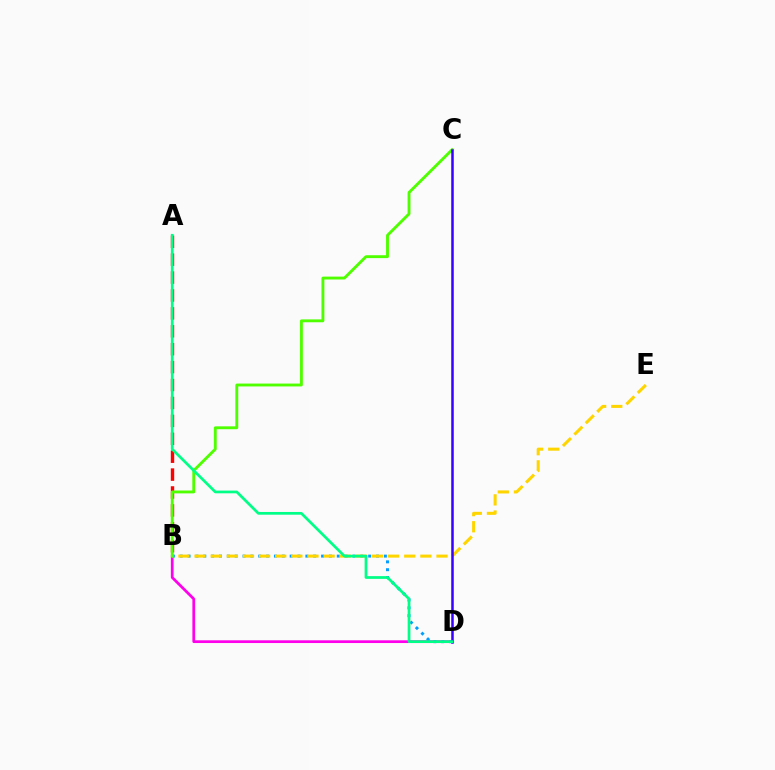{('B', 'D'): [{'color': '#ff00ed', 'line_style': 'solid', 'thickness': 1.97}, {'color': '#009eff', 'line_style': 'dotted', 'thickness': 2.13}], ('A', 'B'): [{'color': '#ff0000', 'line_style': 'dashed', 'thickness': 2.43}], ('B', 'E'): [{'color': '#ffd500', 'line_style': 'dashed', 'thickness': 2.19}], ('B', 'C'): [{'color': '#4fff00', 'line_style': 'solid', 'thickness': 2.07}], ('C', 'D'): [{'color': '#3700ff', 'line_style': 'solid', 'thickness': 1.81}], ('A', 'D'): [{'color': '#00ff86', 'line_style': 'solid', 'thickness': 1.96}]}